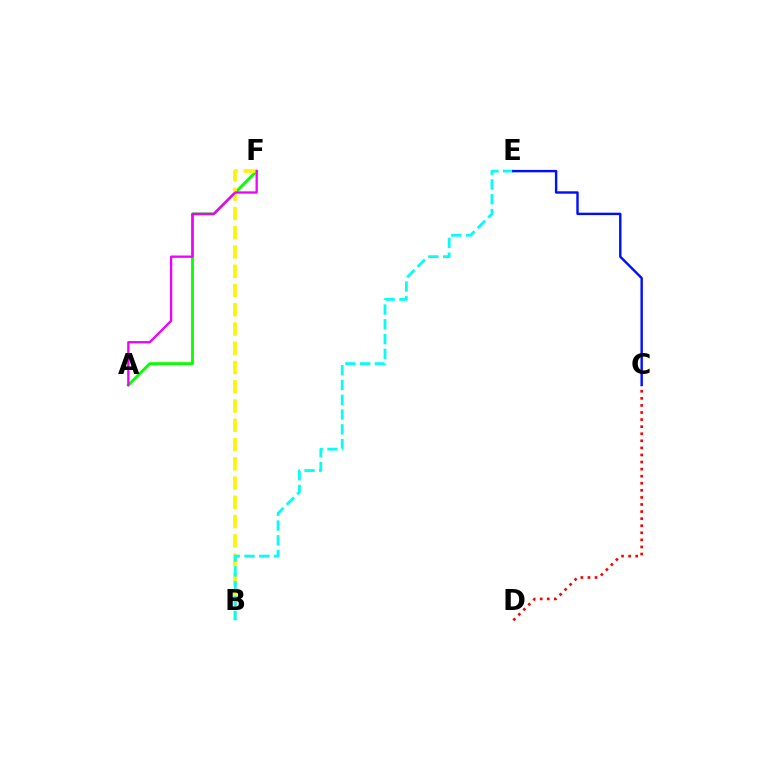{('A', 'F'): [{'color': '#08ff00', 'line_style': 'solid', 'thickness': 2.04}, {'color': '#ee00ff', 'line_style': 'solid', 'thickness': 1.66}], ('C', 'D'): [{'color': '#ff0000', 'line_style': 'dotted', 'thickness': 1.92}], ('B', 'F'): [{'color': '#fcf500', 'line_style': 'dashed', 'thickness': 2.62}], ('B', 'E'): [{'color': '#00fff6', 'line_style': 'dashed', 'thickness': 2.01}], ('C', 'E'): [{'color': '#0010ff', 'line_style': 'solid', 'thickness': 1.74}]}